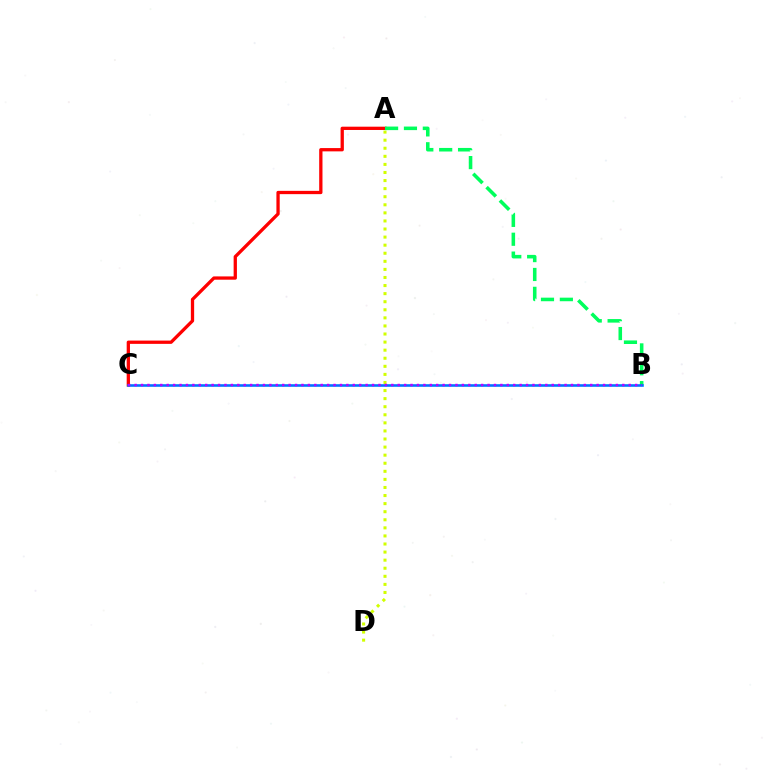{('A', 'D'): [{'color': '#d1ff00', 'line_style': 'dotted', 'thickness': 2.19}], ('A', 'C'): [{'color': '#ff0000', 'line_style': 'solid', 'thickness': 2.37}], ('A', 'B'): [{'color': '#00ff5c', 'line_style': 'dashed', 'thickness': 2.56}], ('B', 'C'): [{'color': '#0074ff', 'line_style': 'solid', 'thickness': 1.87}, {'color': '#b900ff', 'line_style': 'dotted', 'thickness': 1.74}]}